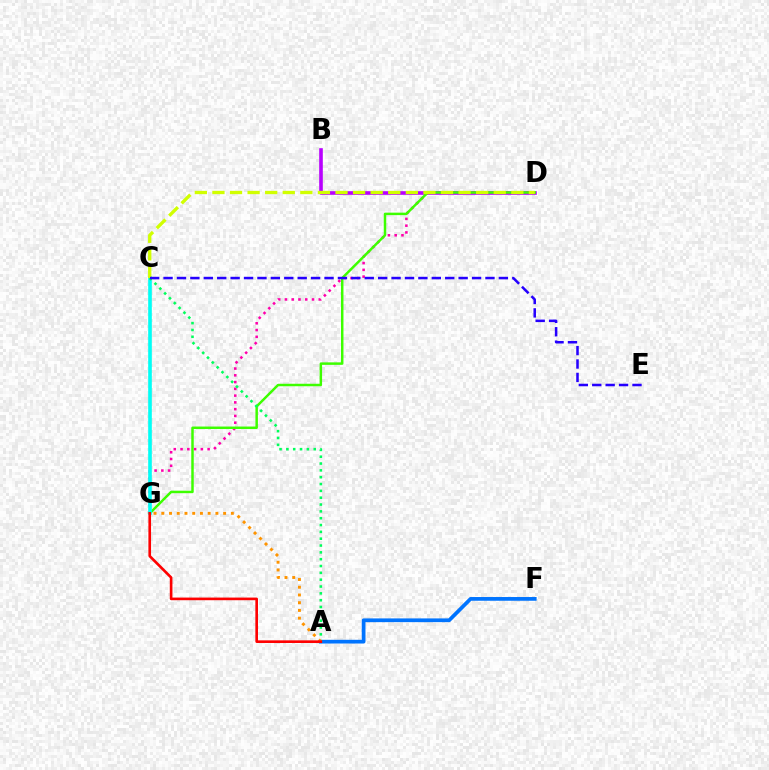{('B', 'D'): [{'color': '#b900ff', 'line_style': 'solid', 'thickness': 2.61}], ('A', 'F'): [{'color': '#0074ff', 'line_style': 'solid', 'thickness': 2.69}], ('D', 'G'): [{'color': '#ff00ac', 'line_style': 'dotted', 'thickness': 1.84}, {'color': '#3dff00', 'line_style': 'solid', 'thickness': 1.79}], ('C', 'G'): [{'color': '#00fff6', 'line_style': 'solid', 'thickness': 2.61}], ('C', 'D'): [{'color': '#d1ff00', 'line_style': 'dashed', 'thickness': 2.39}], ('A', 'C'): [{'color': '#00ff5c', 'line_style': 'dotted', 'thickness': 1.86}], ('A', 'G'): [{'color': '#ff9400', 'line_style': 'dotted', 'thickness': 2.1}, {'color': '#ff0000', 'line_style': 'solid', 'thickness': 1.9}], ('C', 'E'): [{'color': '#2500ff', 'line_style': 'dashed', 'thickness': 1.82}]}